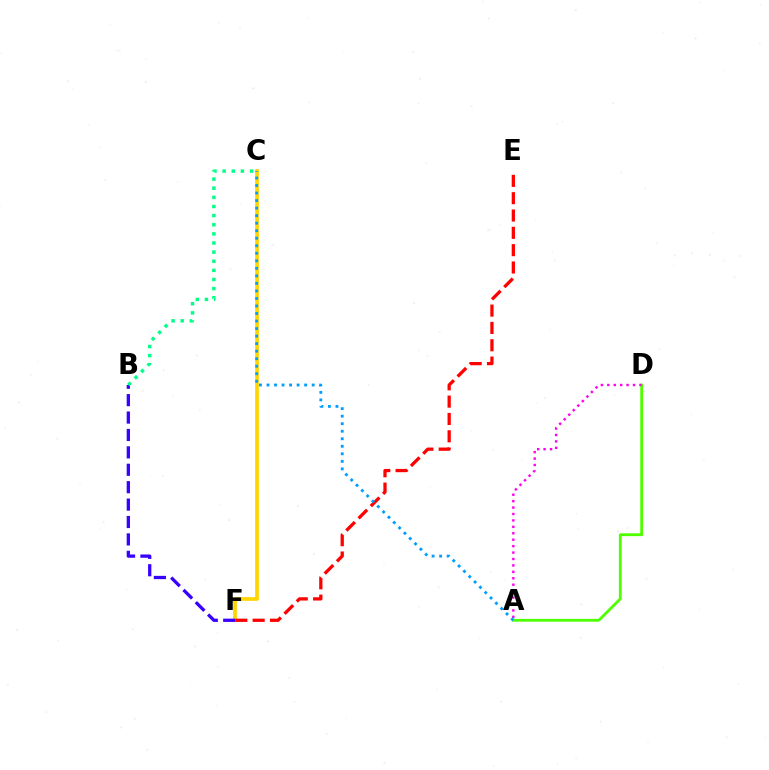{('C', 'F'): [{'color': '#ffd500', 'line_style': 'solid', 'thickness': 2.66}], ('B', 'F'): [{'color': '#3700ff', 'line_style': 'dashed', 'thickness': 2.36}], ('A', 'D'): [{'color': '#4fff00', 'line_style': 'solid', 'thickness': 2.03}, {'color': '#ff00ed', 'line_style': 'dotted', 'thickness': 1.75}], ('E', 'F'): [{'color': '#ff0000', 'line_style': 'dashed', 'thickness': 2.35}], ('B', 'C'): [{'color': '#00ff86', 'line_style': 'dotted', 'thickness': 2.48}], ('A', 'C'): [{'color': '#009eff', 'line_style': 'dotted', 'thickness': 2.05}]}